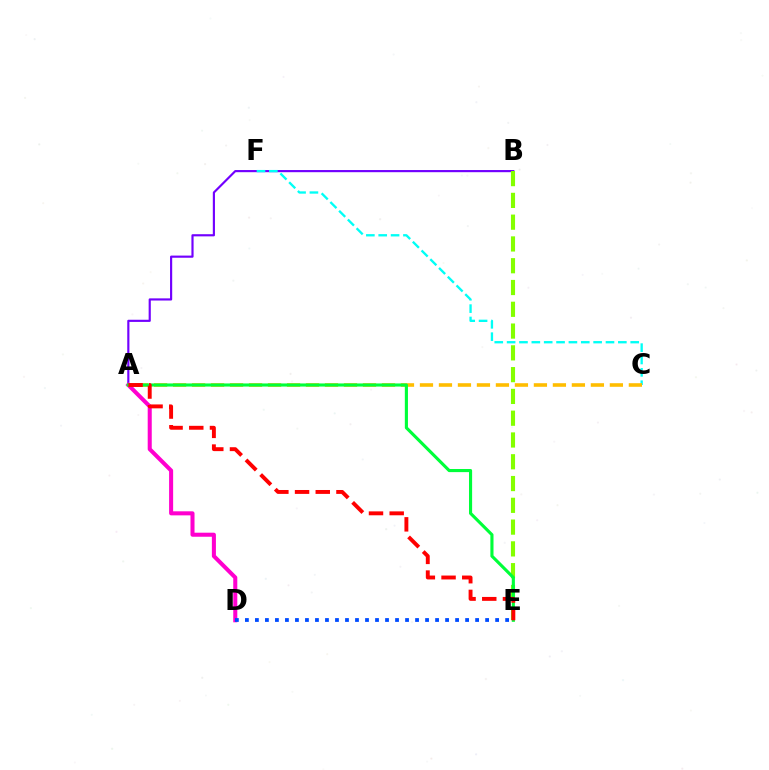{('A', 'B'): [{'color': '#7200ff', 'line_style': 'solid', 'thickness': 1.56}], ('B', 'E'): [{'color': '#84ff00', 'line_style': 'dashed', 'thickness': 2.96}], ('C', 'F'): [{'color': '#00fff6', 'line_style': 'dashed', 'thickness': 1.68}], ('A', 'D'): [{'color': '#ff00cf', 'line_style': 'solid', 'thickness': 2.91}], ('A', 'C'): [{'color': '#ffbd00', 'line_style': 'dashed', 'thickness': 2.58}], ('D', 'E'): [{'color': '#004bff', 'line_style': 'dotted', 'thickness': 2.72}], ('A', 'E'): [{'color': '#00ff39', 'line_style': 'solid', 'thickness': 2.25}, {'color': '#ff0000', 'line_style': 'dashed', 'thickness': 2.81}]}